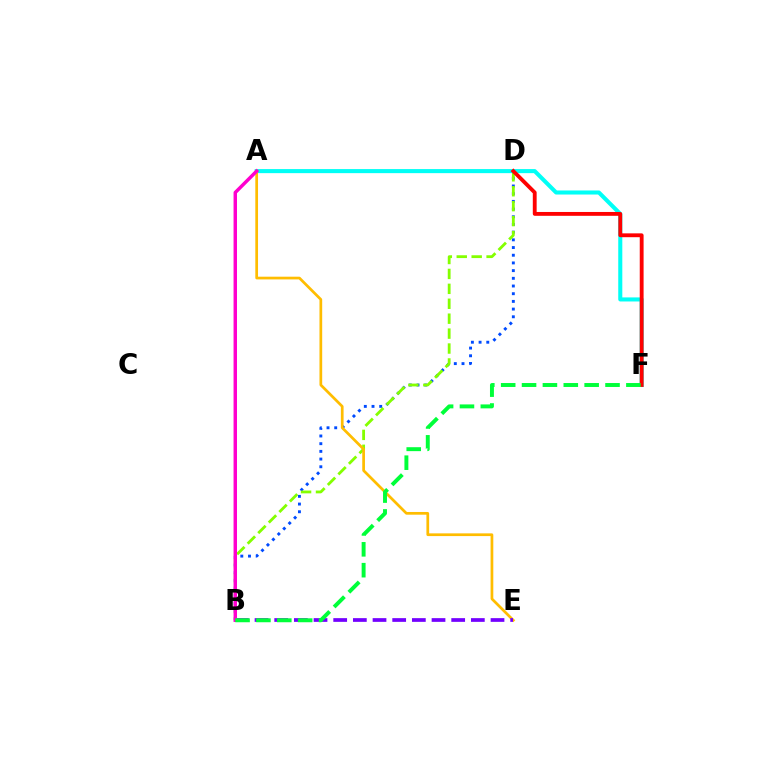{('B', 'D'): [{'color': '#004bff', 'line_style': 'dotted', 'thickness': 2.09}, {'color': '#84ff00', 'line_style': 'dashed', 'thickness': 2.03}], ('A', 'F'): [{'color': '#00fff6', 'line_style': 'solid', 'thickness': 2.92}], ('A', 'E'): [{'color': '#ffbd00', 'line_style': 'solid', 'thickness': 1.96}], ('B', 'E'): [{'color': '#7200ff', 'line_style': 'dashed', 'thickness': 2.67}], ('A', 'B'): [{'color': '#ff00cf', 'line_style': 'solid', 'thickness': 2.48}], ('D', 'F'): [{'color': '#ff0000', 'line_style': 'solid', 'thickness': 2.77}], ('B', 'F'): [{'color': '#00ff39', 'line_style': 'dashed', 'thickness': 2.84}]}